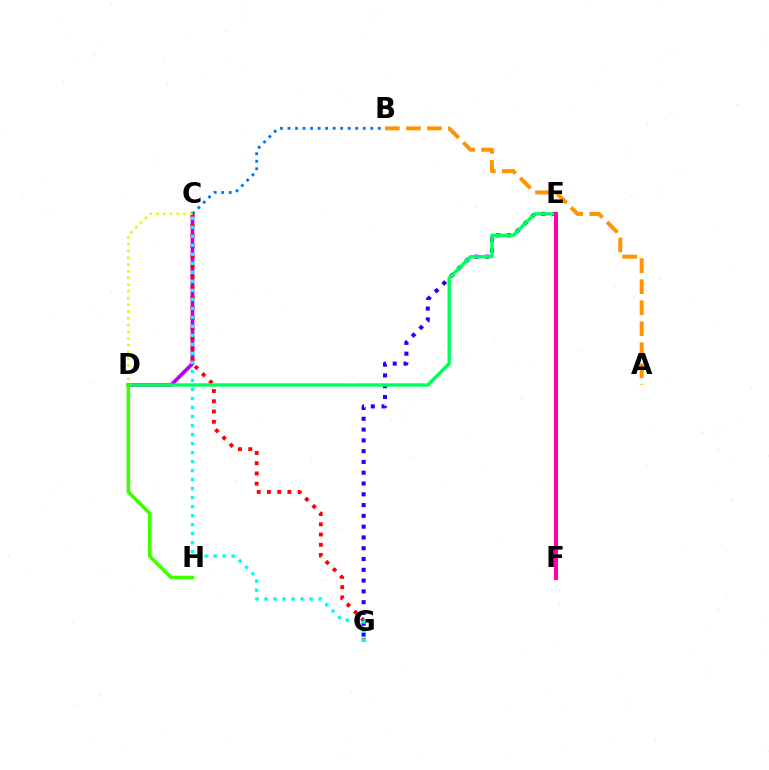{('C', 'D'): [{'color': '#b900ff', 'line_style': 'solid', 'thickness': 2.68}, {'color': '#d1ff00', 'line_style': 'dotted', 'thickness': 1.83}], ('C', 'G'): [{'color': '#ff0000', 'line_style': 'dotted', 'thickness': 2.78}, {'color': '#00fff6', 'line_style': 'dotted', 'thickness': 2.45}], ('E', 'G'): [{'color': '#2500ff', 'line_style': 'dotted', 'thickness': 2.93}], ('D', 'E'): [{'color': '#00ff5c', 'line_style': 'solid', 'thickness': 2.43}], ('B', 'C'): [{'color': '#0074ff', 'line_style': 'dotted', 'thickness': 2.05}], ('A', 'B'): [{'color': '#ff9400', 'line_style': 'dashed', 'thickness': 2.86}], ('E', 'F'): [{'color': '#ff00ac', 'line_style': 'solid', 'thickness': 2.93}], ('D', 'H'): [{'color': '#3dff00', 'line_style': 'solid', 'thickness': 2.55}]}